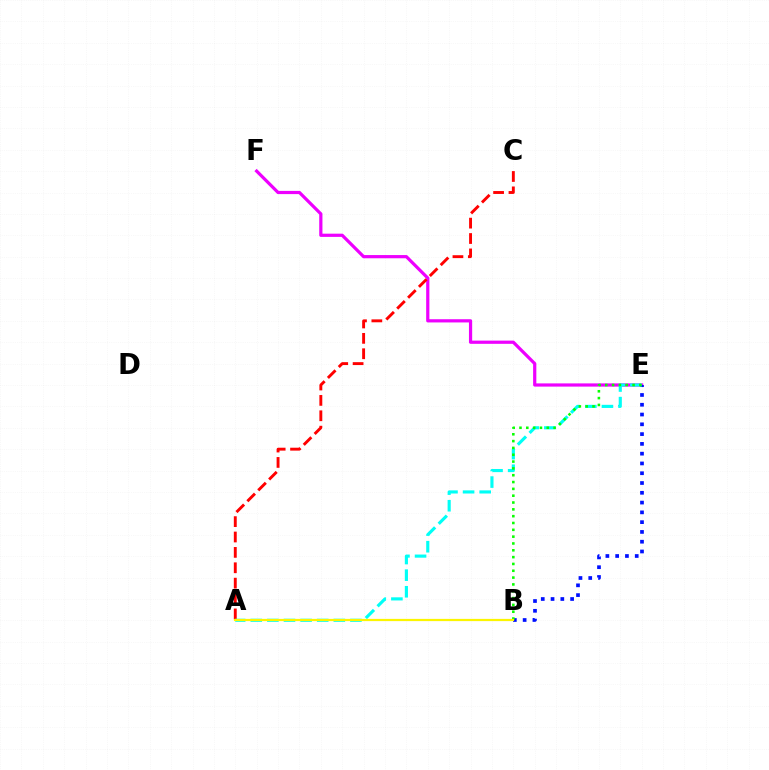{('E', 'F'): [{'color': '#ee00ff', 'line_style': 'solid', 'thickness': 2.31}], ('B', 'E'): [{'color': '#0010ff', 'line_style': 'dotted', 'thickness': 2.66}, {'color': '#08ff00', 'line_style': 'dotted', 'thickness': 1.85}], ('A', 'C'): [{'color': '#ff0000', 'line_style': 'dashed', 'thickness': 2.09}], ('A', 'E'): [{'color': '#00fff6', 'line_style': 'dashed', 'thickness': 2.26}], ('A', 'B'): [{'color': '#fcf500', 'line_style': 'solid', 'thickness': 1.6}]}